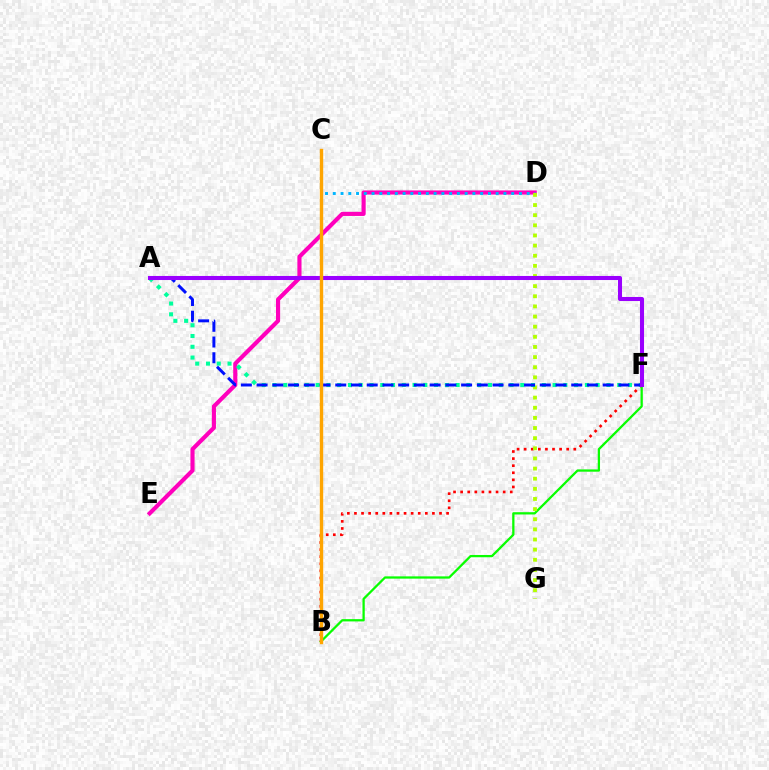{('B', 'F'): [{'color': '#ff0000', 'line_style': 'dotted', 'thickness': 1.93}, {'color': '#08ff00', 'line_style': 'solid', 'thickness': 1.64}], ('D', 'E'): [{'color': '#ff00bd', 'line_style': 'solid', 'thickness': 2.97}], ('C', 'D'): [{'color': '#00b5ff', 'line_style': 'dotted', 'thickness': 2.11}], ('D', 'G'): [{'color': '#b3ff00', 'line_style': 'dotted', 'thickness': 2.75}], ('A', 'F'): [{'color': '#00ff9d', 'line_style': 'dotted', 'thickness': 2.93}, {'color': '#0010ff', 'line_style': 'dashed', 'thickness': 2.14}, {'color': '#9b00ff', 'line_style': 'solid', 'thickness': 2.92}], ('B', 'C'): [{'color': '#ffa500', 'line_style': 'solid', 'thickness': 2.44}]}